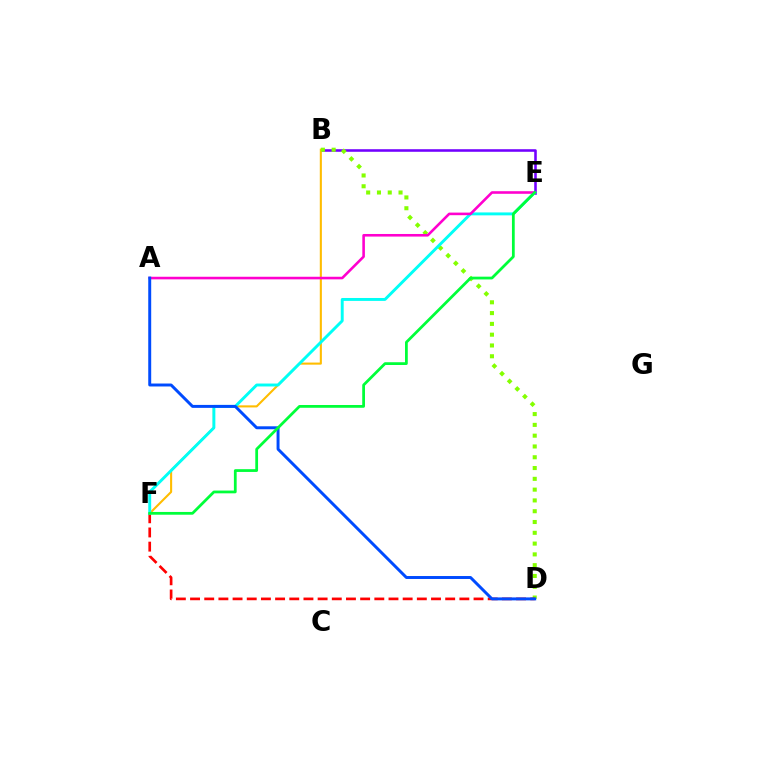{('B', 'E'): [{'color': '#7200ff', 'line_style': 'solid', 'thickness': 1.85}], ('B', 'F'): [{'color': '#ffbd00', 'line_style': 'solid', 'thickness': 1.51}], ('B', 'D'): [{'color': '#84ff00', 'line_style': 'dotted', 'thickness': 2.93}], ('D', 'F'): [{'color': '#ff0000', 'line_style': 'dashed', 'thickness': 1.93}], ('E', 'F'): [{'color': '#00fff6', 'line_style': 'solid', 'thickness': 2.1}, {'color': '#00ff39', 'line_style': 'solid', 'thickness': 1.99}], ('A', 'E'): [{'color': '#ff00cf', 'line_style': 'solid', 'thickness': 1.87}], ('A', 'D'): [{'color': '#004bff', 'line_style': 'solid', 'thickness': 2.13}]}